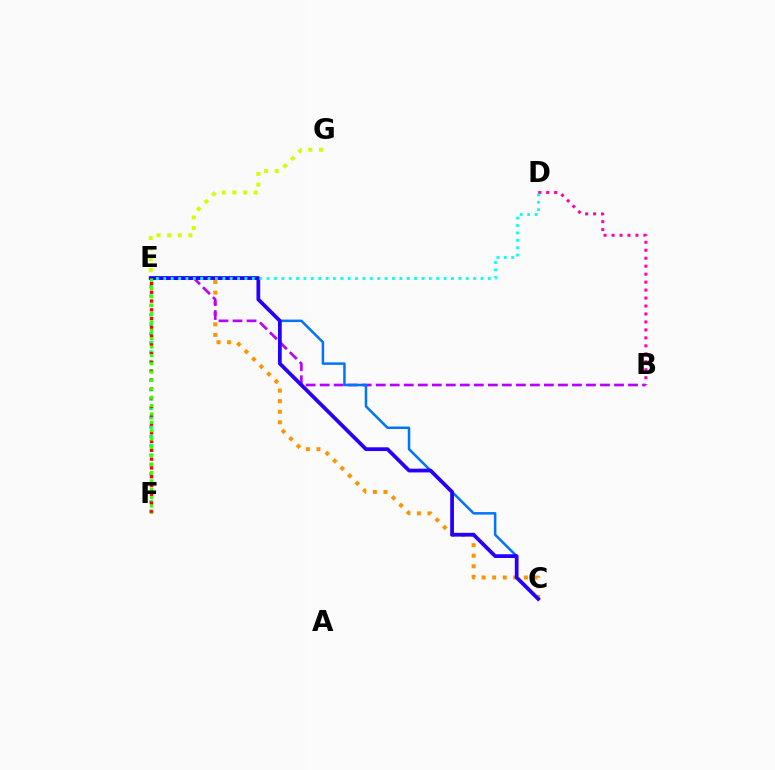{('E', 'F'): [{'color': '#00ff5c', 'line_style': 'dotted', 'thickness': 2.54}, {'color': '#ff0000', 'line_style': 'dotted', 'thickness': 2.39}, {'color': '#3dff00', 'line_style': 'dotted', 'thickness': 2.27}], ('C', 'E'): [{'color': '#ff9400', 'line_style': 'dotted', 'thickness': 2.87}, {'color': '#0074ff', 'line_style': 'solid', 'thickness': 1.8}, {'color': '#2500ff', 'line_style': 'solid', 'thickness': 2.7}], ('B', 'E'): [{'color': '#b900ff', 'line_style': 'dashed', 'thickness': 1.9}], ('B', 'D'): [{'color': '#ff00ac', 'line_style': 'dotted', 'thickness': 2.16}], ('E', 'G'): [{'color': '#d1ff00', 'line_style': 'dotted', 'thickness': 2.88}], ('D', 'E'): [{'color': '#00fff6', 'line_style': 'dotted', 'thickness': 2.0}]}